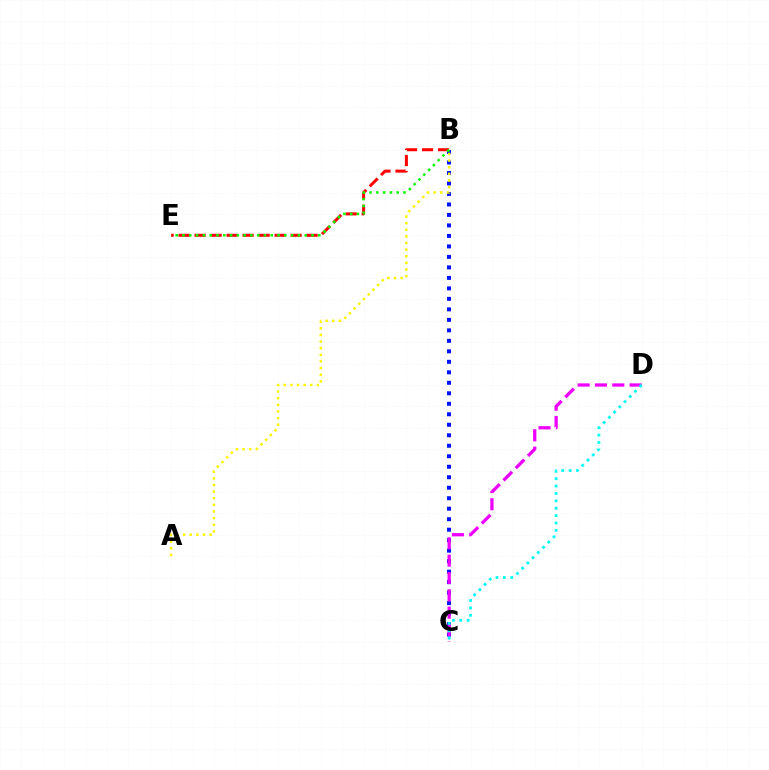{('B', 'C'): [{'color': '#0010ff', 'line_style': 'dotted', 'thickness': 2.85}], ('C', 'D'): [{'color': '#ee00ff', 'line_style': 'dashed', 'thickness': 2.35}, {'color': '#00fff6', 'line_style': 'dotted', 'thickness': 2.01}], ('B', 'E'): [{'color': '#ff0000', 'line_style': 'dashed', 'thickness': 2.17}, {'color': '#08ff00', 'line_style': 'dotted', 'thickness': 1.84}], ('A', 'B'): [{'color': '#fcf500', 'line_style': 'dotted', 'thickness': 1.8}]}